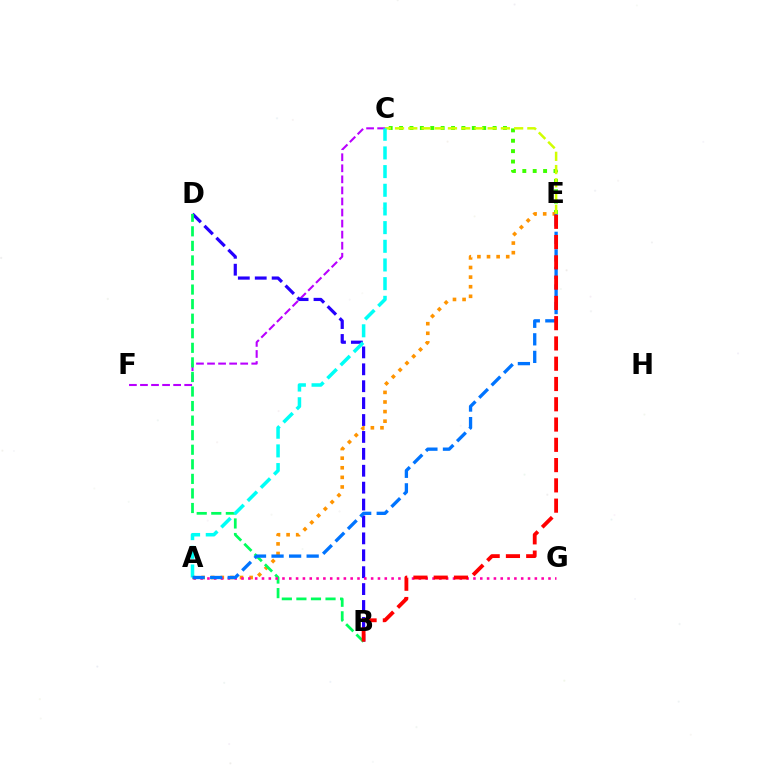{('C', 'F'): [{'color': '#b900ff', 'line_style': 'dashed', 'thickness': 1.5}], ('C', 'E'): [{'color': '#3dff00', 'line_style': 'dotted', 'thickness': 2.82}, {'color': '#d1ff00', 'line_style': 'dashed', 'thickness': 1.8}], ('B', 'D'): [{'color': '#2500ff', 'line_style': 'dashed', 'thickness': 2.3}, {'color': '#00ff5c', 'line_style': 'dashed', 'thickness': 1.98}], ('A', 'E'): [{'color': '#ff9400', 'line_style': 'dotted', 'thickness': 2.61}, {'color': '#0074ff', 'line_style': 'dashed', 'thickness': 2.39}], ('A', 'G'): [{'color': '#ff00ac', 'line_style': 'dotted', 'thickness': 1.85}], ('A', 'C'): [{'color': '#00fff6', 'line_style': 'dashed', 'thickness': 2.54}], ('B', 'E'): [{'color': '#ff0000', 'line_style': 'dashed', 'thickness': 2.75}]}